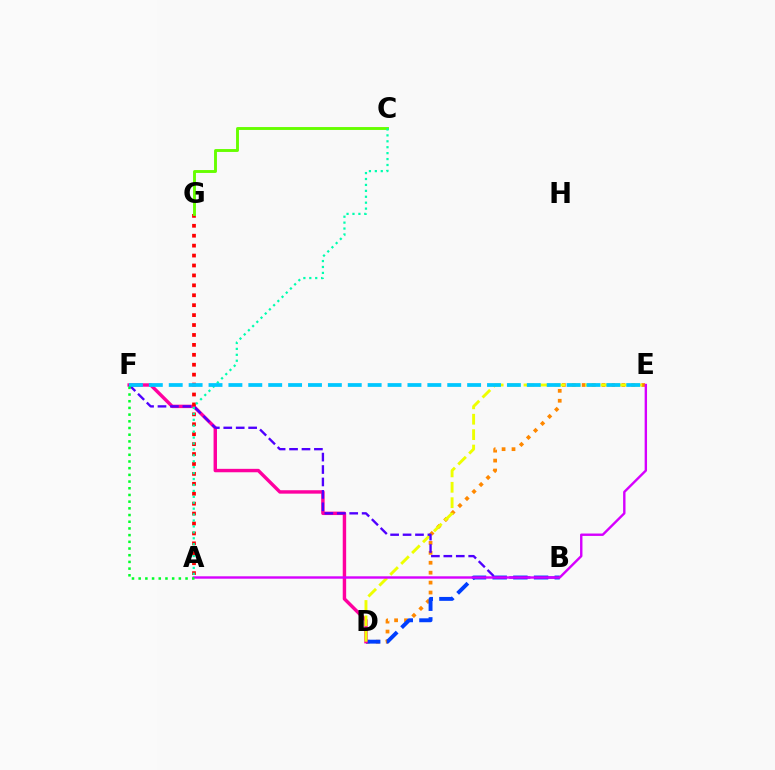{('D', 'E'): [{'color': '#ff8800', 'line_style': 'dotted', 'thickness': 2.7}, {'color': '#eeff00', 'line_style': 'dashed', 'thickness': 2.09}], ('B', 'D'): [{'color': '#003fff', 'line_style': 'dashed', 'thickness': 2.81}], ('D', 'F'): [{'color': '#ff00a0', 'line_style': 'solid', 'thickness': 2.46}], ('A', 'G'): [{'color': '#ff0000', 'line_style': 'dotted', 'thickness': 2.7}], ('B', 'F'): [{'color': '#4f00ff', 'line_style': 'dashed', 'thickness': 1.69}], ('A', 'E'): [{'color': '#d600ff', 'line_style': 'solid', 'thickness': 1.72}], ('C', 'G'): [{'color': '#66ff00', 'line_style': 'solid', 'thickness': 2.09}], ('A', 'C'): [{'color': '#00ffaf', 'line_style': 'dotted', 'thickness': 1.61}], ('E', 'F'): [{'color': '#00c7ff', 'line_style': 'dashed', 'thickness': 2.7}], ('A', 'F'): [{'color': '#00ff27', 'line_style': 'dotted', 'thickness': 1.82}]}